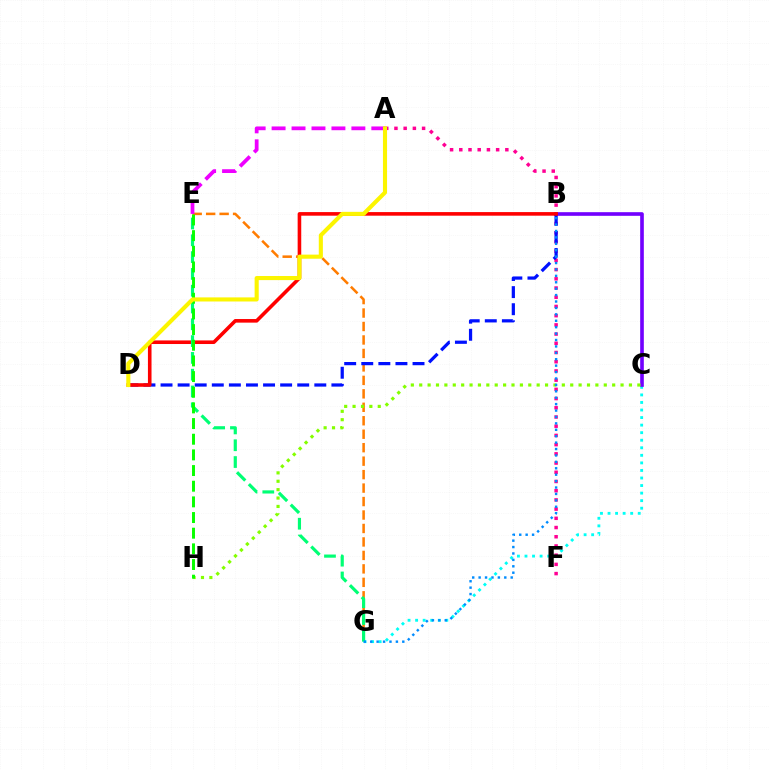{('C', 'G'): [{'color': '#00fff6', 'line_style': 'dotted', 'thickness': 2.05}], ('E', 'G'): [{'color': '#ff7c00', 'line_style': 'dashed', 'thickness': 1.83}, {'color': '#00ff74', 'line_style': 'dashed', 'thickness': 2.28}], ('A', 'E'): [{'color': '#ee00ff', 'line_style': 'dashed', 'thickness': 2.71}], ('A', 'F'): [{'color': '#ff0094', 'line_style': 'dotted', 'thickness': 2.5}], ('B', 'C'): [{'color': '#7200ff', 'line_style': 'solid', 'thickness': 2.62}], ('C', 'H'): [{'color': '#84ff00', 'line_style': 'dotted', 'thickness': 2.28}], ('B', 'D'): [{'color': '#0010ff', 'line_style': 'dashed', 'thickness': 2.32}, {'color': '#ff0000', 'line_style': 'solid', 'thickness': 2.59}], ('E', 'H'): [{'color': '#08ff00', 'line_style': 'dashed', 'thickness': 2.13}], ('B', 'G'): [{'color': '#008cff', 'line_style': 'dotted', 'thickness': 1.74}], ('A', 'D'): [{'color': '#fcf500', 'line_style': 'solid', 'thickness': 2.95}]}